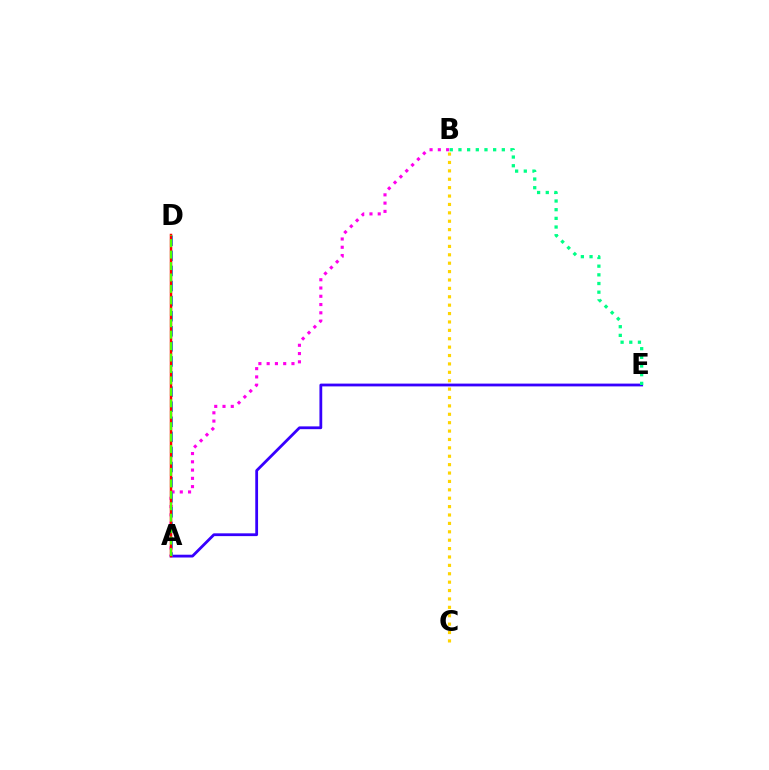{('A', 'E'): [{'color': '#3700ff', 'line_style': 'solid', 'thickness': 2.01}], ('A', 'B'): [{'color': '#ff00ed', 'line_style': 'dotted', 'thickness': 2.25}], ('B', 'E'): [{'color': '#00ff86', 'line_style': 'dotted', 'thickness': 2.36}], ('A', 'D'): [{'color': '#009eff', 'line_style': 'dashed', 'thickness': 2.05}, {'color': '#ff0000', 'line_style': 'solid', 'thickness': 1.79}, {'color': '#4fff00', 'line_style': 'dashed', 'thickness': 1.55}], ('B', 'C'): [{'color': '#ffd500', 'line_style': 'dotted', 'thickness': 2.28}]}